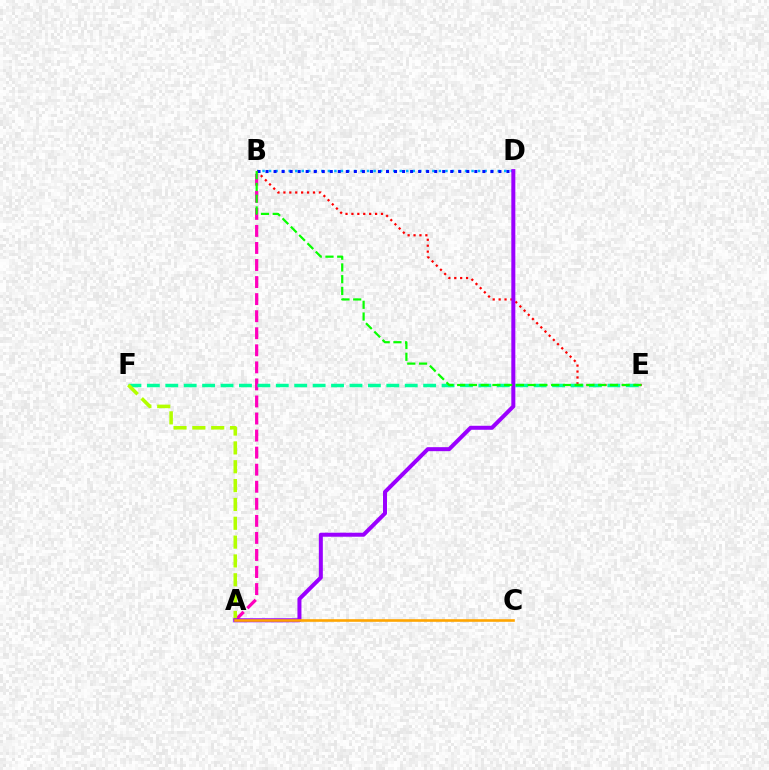{('A', 'B'): [{'color': '#ff00bd', 'line_style': 'dashed', 'thickness': 2.32}], ('B', 'D'): [{'color': '#00b5ff', 'line_style': 'dotted', 'thickness': 1.77}, {'color': '#0010ff', 'line_style': 'dotted', 'thickness': 2.18}], ('B', 'E'): [{'color': '#ff0000', 'line_style': 'dotted', 'thickness': 1.61}, {'color': '#08ff00', 'line_style': 'dashed', 'thickness': 1.6}], ('E', 'F'): [{'color': '#00ff9d', 'line_style': 'dashed', 'thickness': 2.5}], ('A', 'F'): [{'color': '#b3ff00', 'line_style': 'dashed', 'thickness': 2.56}], ('A', 'D'): [{'color': '#9b00ff', 'line_style': 'solid', 'thickness': 2.88}], ('A', 'C'): [{'color': '#ffa500', 'line_style': 'solid', 'thickness': 1.88}]}